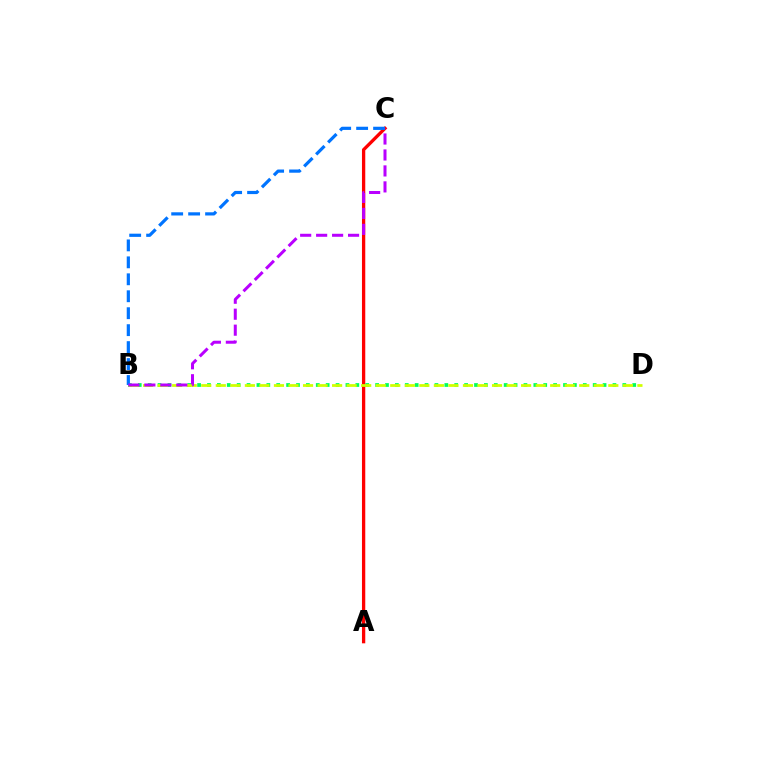{('A', 'C'): [{'color': '#ff0000', 'line_style': 'solid', 'thickness': 2.38}], ('B', 'D'): [{'color': '#00ff5c', 'line_style': 'dotted', 'thickness': 2.69}, {'color': '#d1ff00', 'line_style': 'dashed', 'thickness': 1.98}], ('B', 'C'): [{'color': '#0074ff', 'line_style': 'dashed', 'thickness': 2.3}, {'color': '#b900ff', 'line_style': 'dashed', 'thickness': 2.17}]}